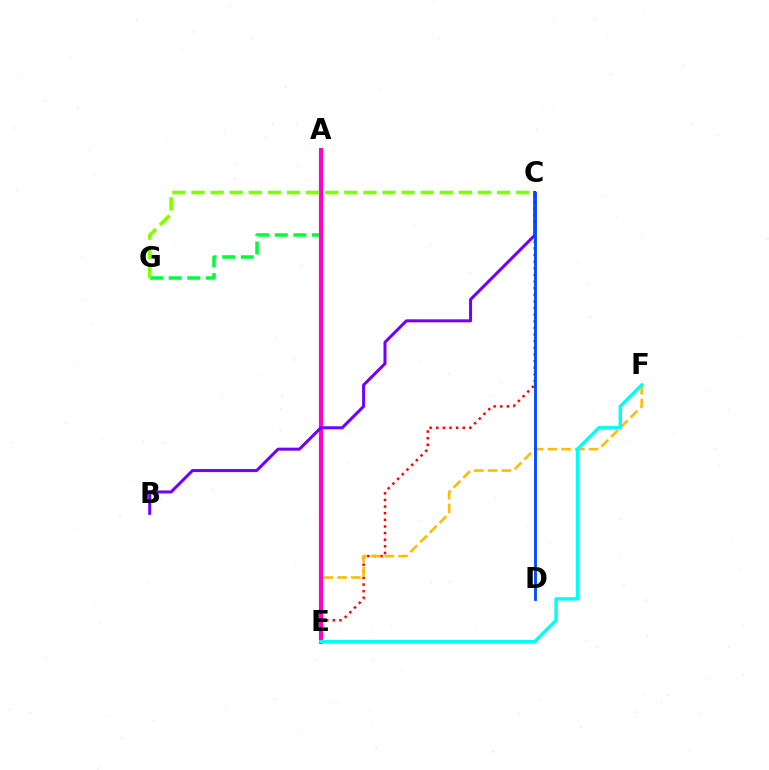{('C', 'E'): [{'color': '#ff0000', 'line_style': 'dotted', 'thickness': 1.8}], ('E', 'F'): [{'color': '#ffbd00', 'line_style': 'dashed', 'thickness': 1.87}, {'color': '#00fff6', 'line_style': 'solid', 'thickness': 2.47}], ('A', 'G'): [{'color': '#00ff39', 'line_style': 'dashed', 'thickness': 2.53}], ('A', 'E'): [{'color': '#ff00cf', 'line_style': 'solid', 'thickness': 2.99}], ('C', 'G'): [{'color': '#84ff00', 'line_style': 'dashed', 'thickness': 2.59}], ('B', 'C'): [{'color': '#7200ff', 'line_style': 'solid', 'thickness': 2.18}], ('C', 'D'): [{'color': '#004bff', 'line_style': 'solid', 'thickness': 2.06}]}